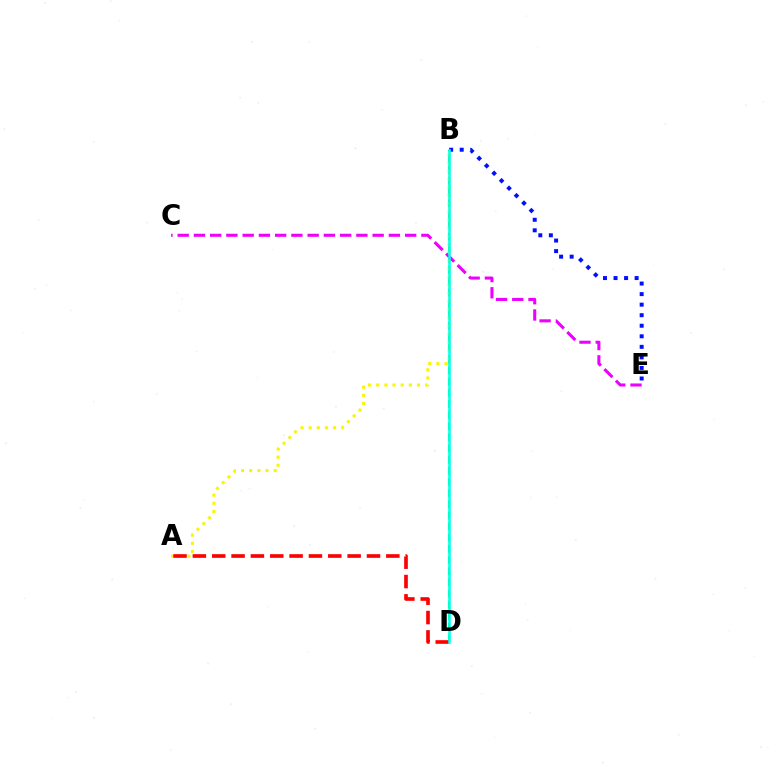{('B', 'D'): [{'color': '#08ff00', 'line_style': 'dashed', 'thickness': 1.51}, {'color': '#00fff6', 'line_style': 'solid', 'thickness': 1.84}], ('A', 'B'): [{'color': '#fcf500', 'line_style': 'dotted', 'thickness': 2.21}], ('C', 'E'): [{'color': '#ee00ff', 'line_style': 'dashed', 'thickness': 2.21}], ('A', 'D'): [{'color': '#ff0000', 'line_style': 'dashed', 'thickness': 2.63}], ('B', 'E'): [{'color': '#0010ff', 'line_style': 'dotted', 'thickness': 2.87}]}